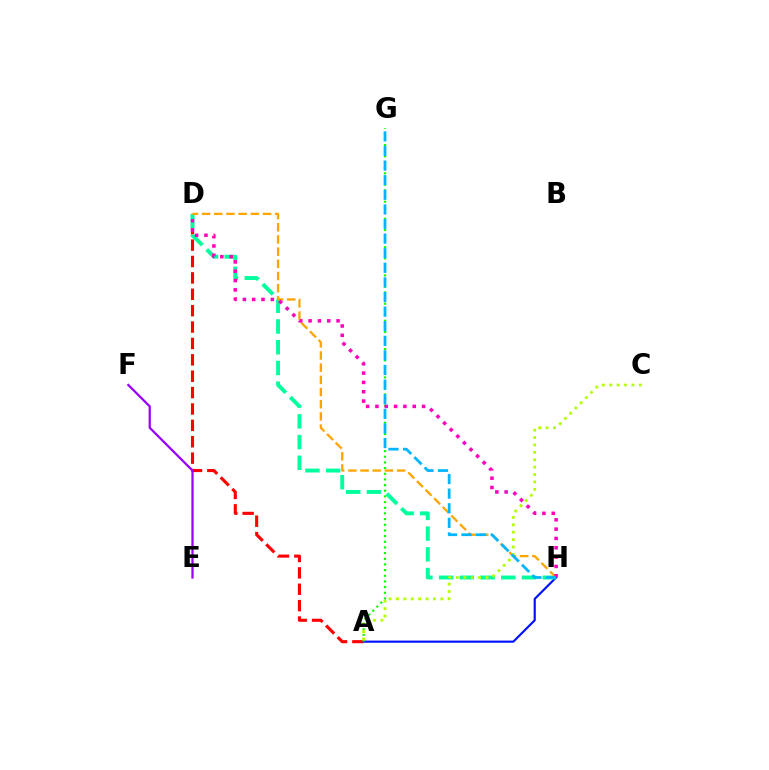{('A', 'D'): [{'color': '#ff0000', 'line_style': 'dashed', 'thickness': 2.23}], ('A', 'H'): [{'color': '#0010ff', 'line_style': 'solid', 'thickness': 1.55}], ('D', 'H'): [{'color': '#00ff9d', 'line_style': 'dashed', 'thickness': 2.82}, {'color': '#ffa500', 'line_style': 'dashed', 'thickness': 1.66}, {'color': '#ff00bd', 'line_style': 'dotted', 'thickness': 2.53}], ('E', 'F'): [{'color': '#9b00ff', 'line_style': 'solid', 'thickness': 1.62}], ('A', 'G'): [{'color': '#08ff00', 'line_style': 'dotted', 'thickness': 1.54}], ('A', 'C'): [{'color': '#b3ff00', 'line_style': 'dotted', 'thickness': 2.01}], ('G', 'H'): [{'color': '#00b5ff', 'line_style': 'dashed', 'thickness': 1.98}]}